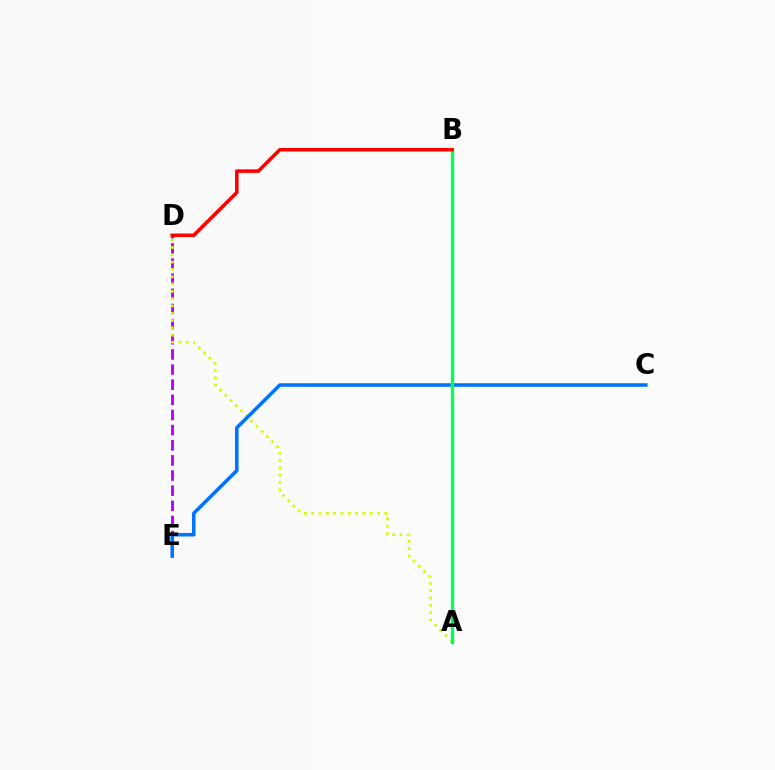{('D', 'E'): [{'color': '#b900ff', 'line_style': 'dashed', 'thickness': 2.06}], ('A', 'D'): [{'color': '#d1ff00', 'line_style': 'dotted', 'thickness': 1.99}], ('C', 'E'): [{'color': '#0074ff', 'line_style': 'solid', 'thickness': 2.55}], ('A', 'B'): [{'color': '#00ff5c', 'line_style': 'solid', 'thickness': 2.41}], ('B', 'D'): [{'color': '#ff0000', 'line_style': 'solid', 'thickness': 2.55}]}